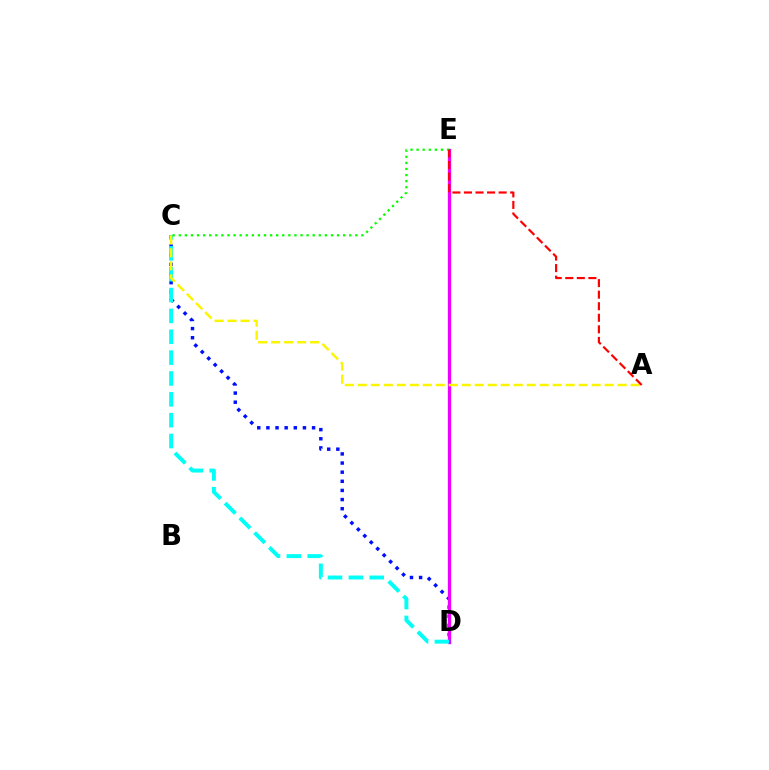{('C', 'D'): [{'color': '#0010ff', 'line_style': 'dotted', 'thickness': 2.48}, {'color': '#00fff6', 'line_style': 'dashed', 'thickness': 2.83}], ('D', 'E'): [{'color': '#ee00ff', 'line_style': 'solid', 'thickness': 2.37}], ('A', 'C'): [{'color': '#fcf500', 'line_style': 'dashed', 'thickness': 1.76}], ('C', 'E'): [{'color': '#08ff00', 'line_style': 'dotted', 'thickness': 1.65}], ('A', 'E'): [{'color': '#ff0000', 'line_style': 'dashed', 'thickness': 1.57}]}